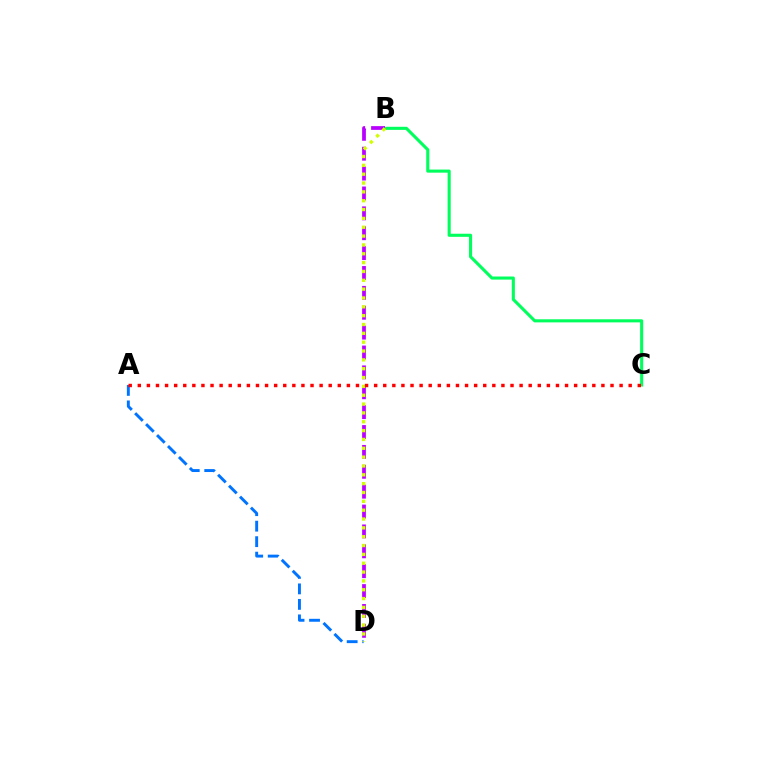{('B', 'C'): [{'color': '#00ff5c', 'line_style': 'solid', 'thickness': 2.23}], ('A', 'D'): [{'color': '#0074ff', 'line_style': 'dashed', 'thickness': 2.11}], ('B', 'D'): [{'color': '#b900ff', 'line_style': 'dashed', 'thickness': 2.7}, {'color': '#d1ff00', 'line_style': 'dotted', 'thickness': 2.4}], ('A', 'C'): [{'color': '#ff0000', 'line_style': 'dotted', 'thickness': 2.47}]}